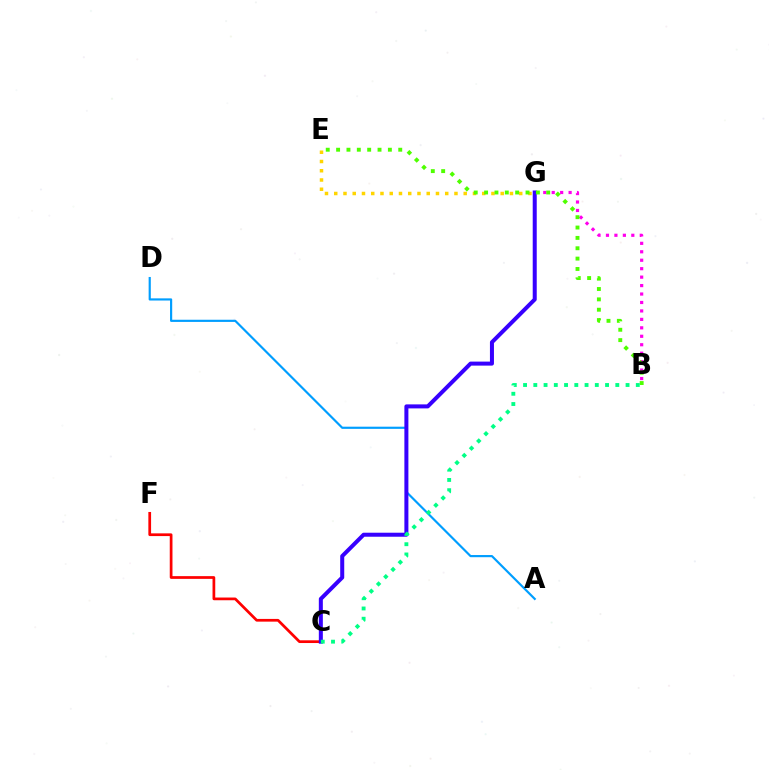{('C', 'F'): [{'color': '#ff0000', 'line_style': 'solid', 'thickness': 1.96}], ('E', 'G'): [{'color': '#ffd500', 'line_style': 'dotted', 'thickness': 2.51}], ('A', 'D'): [{'color': '#009eff', 'line_style': 'solid', 'thickness': 1.56}], ('B', 'G'): [{'color': '#ff00ed', 'line_style': 'dotted', 'thickness': 2.3}], ('C', 'G'): [{'color': '#3700ff', 'line_style': 'solid', 'thickness': 2.89}], ('B', 'E'): [{'color': '#4fff00', 'line_style': 'dotted', 'thickness': 2.81}], ('B', 'C'): [{'color': '#00ff86', 'line_style': 'dotted', 'thickness': 2.78}]}